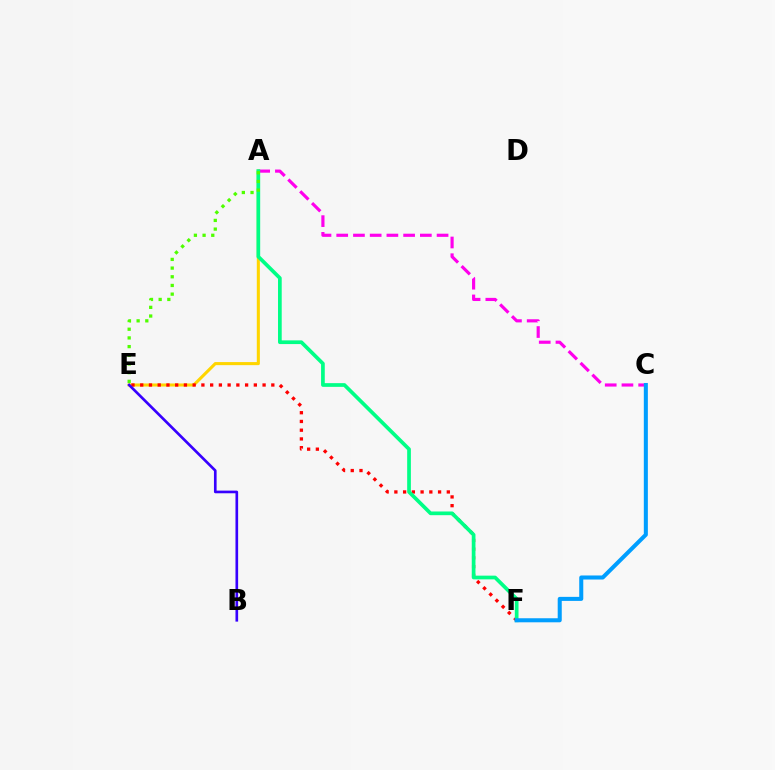{('A', 'C'): [{'color': '#ff00ed', 'line_style': 'dashed', 'thickness': 2.27}], ('A', 'E'): [{'color': '#ffd500', 'line_style': 'solid', 'thickness': 2.21}, {'color': '#4fff00', 'line_style': 'dotted', 'thickness': 2.36}], ('E', 'F'): [{'color': '#ff0000', 'line_style': 'dotted', 'thickness': 2.37}], ('A', 'F'): [{'color': '#00ff86', 'line_style': 'solid', 'thickness': 2.67}], ('B', 'E'): [{'color': '#3700ff', 'line_style': 'solid', 'thickness': 1.91}], ('C', 'F'): [{'color': '#009eff', 'line_style': 'solid', 'thickness': 2.91}]}